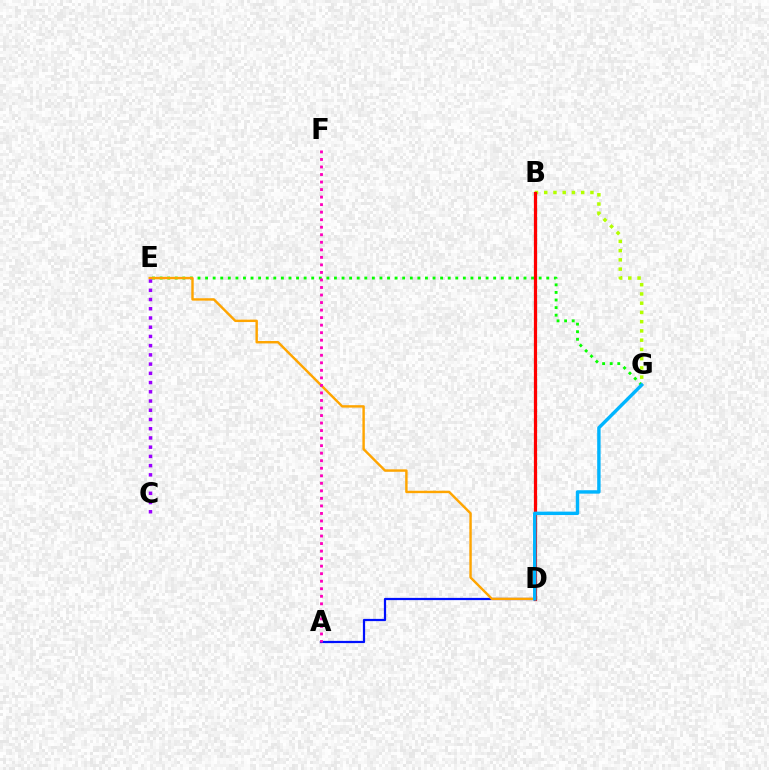{('E', 'G'): [{'color': '#08ff00', 'line_style': 'dotted', 'thickness': 2.06}], ('A', 'D'): [{'color': '#0010ff', 'line_style': 'solid', 'thickness': 1.6}], ('B', 'D'): [{'color': '#00ff9d', 'line_style': 'dotted', 'thickness': 2.29}, {'color': '#ff0000', 'line_style': 'solid', 'thickness': 2.31}], ('D', 'E'): [{'color': '#ffa500', 'line_style': 'solid', 'thickness': 1.75}], ('A', 'F'): [{'color': '#ff00bd', 'line_style': 'dotted', 'thickness': 2.05}], ('B', 'G'): [{'color': '#b3ff00', 'line_style': 'dotted', 'thickness': 2.51}], ('D', 'G'): [{'color': '#00b5ff', 'line_style': 'solid', 'thickness': 2.45}], ('C', 'E'): [{'color': '#9b00ff', 'line_style': 'dotted', 'thickness': 2.51}]}